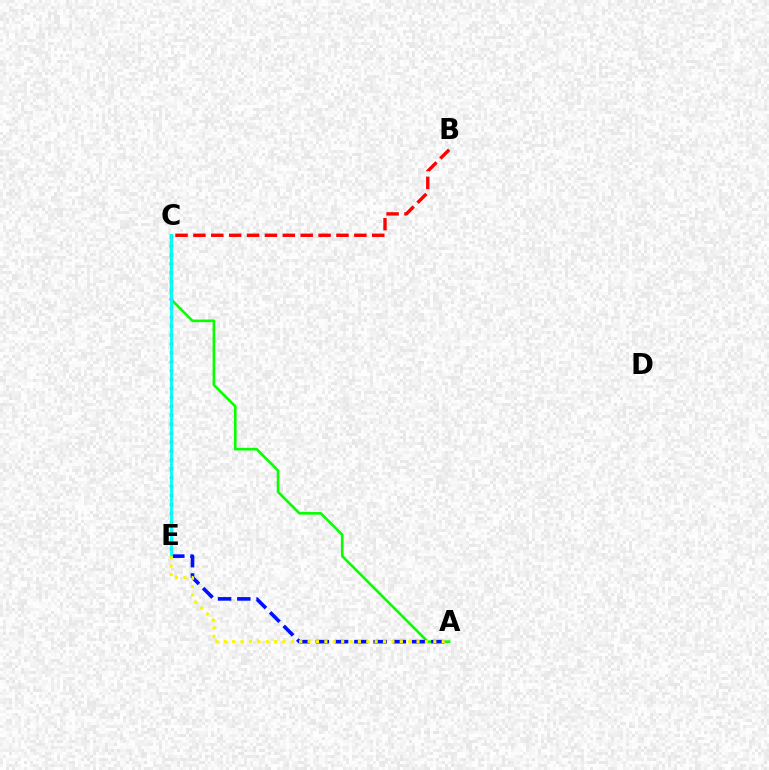{('A', 'C'): [{'color': '#08ff00', 'line_style': 'solid', 'thickness': 1.89}], ('A', 'E'): [{'color': '#0010ff', 'line_style': 'dashed', 'thickness': 2.62}, {'color': '#fcf500', 'line_style': 'dotted', 'thickness': 2.28}], ('C', 'E'): [{'color': '#ee00ff', 'line_style': 'dotted', 'thickness': 2.42}, {'color': '#00fff6', 'line_style': 'solid', 'thickness': 2.05}], ('B', 'C'): [{'color': '#ff0000', 'line_style': 'dashed', 'thickness': 2.43}]}